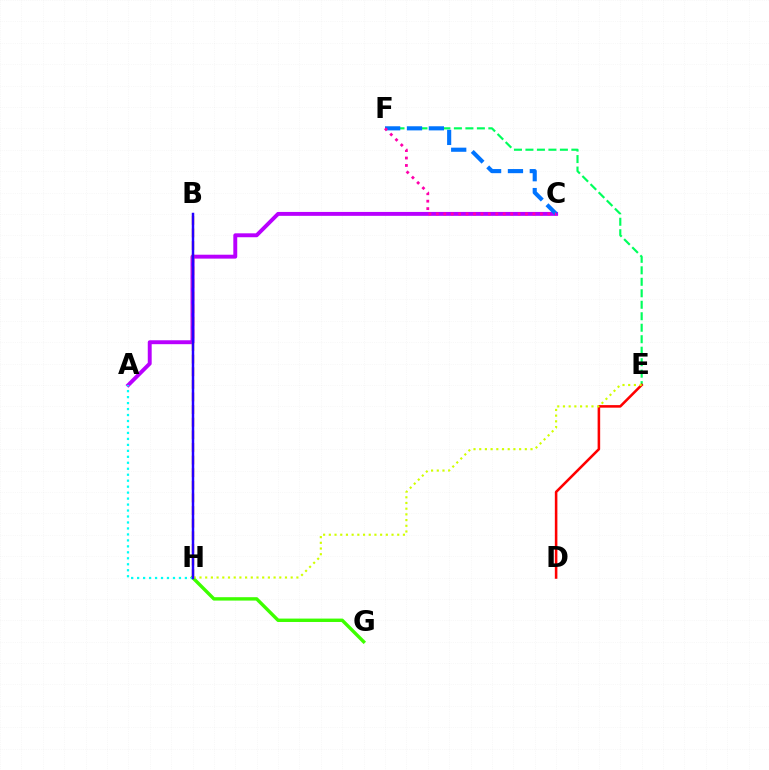{('G', 'H'): [{'color': '#3dff00', 'line_style': 'solid', 'thickness': 2.45}], ('A', 'C'): [{'color': '#b900ff', 'line_style': 'solid', 'thickness': 2.82}], ('E', 'F'): [{'color': '#00ff5c', 'line_style': 'dashed', 'thickness': 1.56}], ('D', 'E'): [{'color': '#ff0000', 'line_style': 'solid', 'thickness': 1.84}], ('C', 'F'): [{'color': '#0074ff', 'line_style': 'dashed', 'thickness': 2.97}, {'color': '#ff00ac', 'line_style': 'dotted', 'thickness': 2.02}], ('B', 'H'): [{'color': '#ff9400', 'line_style': 'dashed', 'thickness': 1.71}, {'color': '#2500ff', 'line_style': 'solid', 'thickness': 1.78}], ('A', 'H'): [{'color': '#00fff6', 'line_style': 'dotted', 'thickness': 1.62}], ('E', 'H'): [{'color': '#d1ff00', 'line_style': 'dotted', 'thickness': 1.55}]}